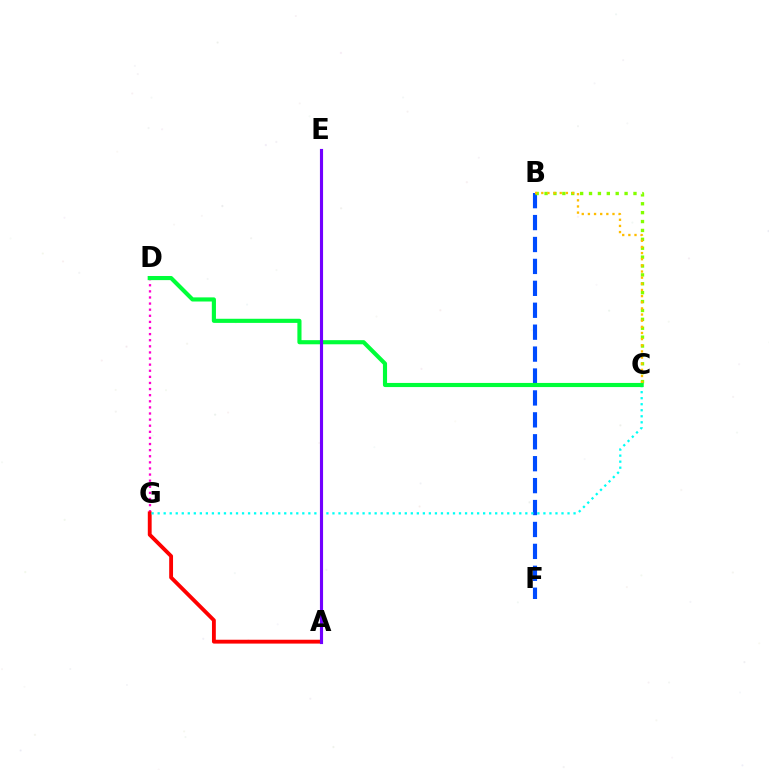{('B', 'F'): [{'color': '#004bff', 'line_style': 'dashed', 'thickness': 2.98}], ('B', 'C'): [{'color': '#84ff00', 'line_style': 'dotted', 'thickness': 2.42}, {'color': '#ffbd00', 'line_style': 'dotted', 'thickness': 1.67}], ('D', 'G'): [{'color': '#ff00cf', 'line_style': 'dotted', 'thickness': 1.66}], ('A', 'G'): [{'color': '#ff0000', 'line_style': 'solid', 'thickness': 2.77}], ('C', 'G'): [{'color': '#00fff6', 'line_style': 'dotted', 'thickness': 1.64}], ('C', 'D'): [{'color': '#00ff39', 'line_style': 'solid', 'thickness': 2.97}], ('A', 'E'): [{'color': '#7200ff', 'line_style': 'solid', 'thickness': 2.26}]}